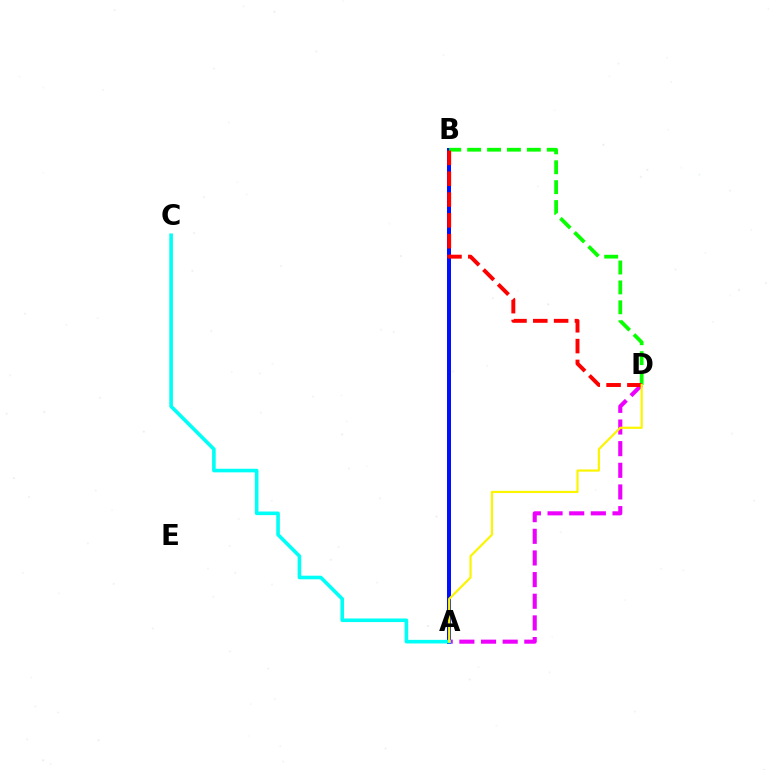{('A', 'D'): [{'color': '#ee00ff', 'line_style': 'dashed', 'thickness': 2.94}, {'color': '#fcf500', 'line_style': 'solid', 'thickness': 1.57}], ('A', 'B'): [{'color': '#0010ff', 'line_style': 'solid', 'thickness': 2.87}], ('B', 'D'): [{'color': '#08ff00', 'line_style': 'dashed', 'thickness': 2.7}, {'color': '#ff0000', 'line_style': 'dashed', 'thickness': 2.83}], ('A', 'C'): [{'color': '#00fff6', 'line_style': 'solid', 'thickness': 2.6}]}